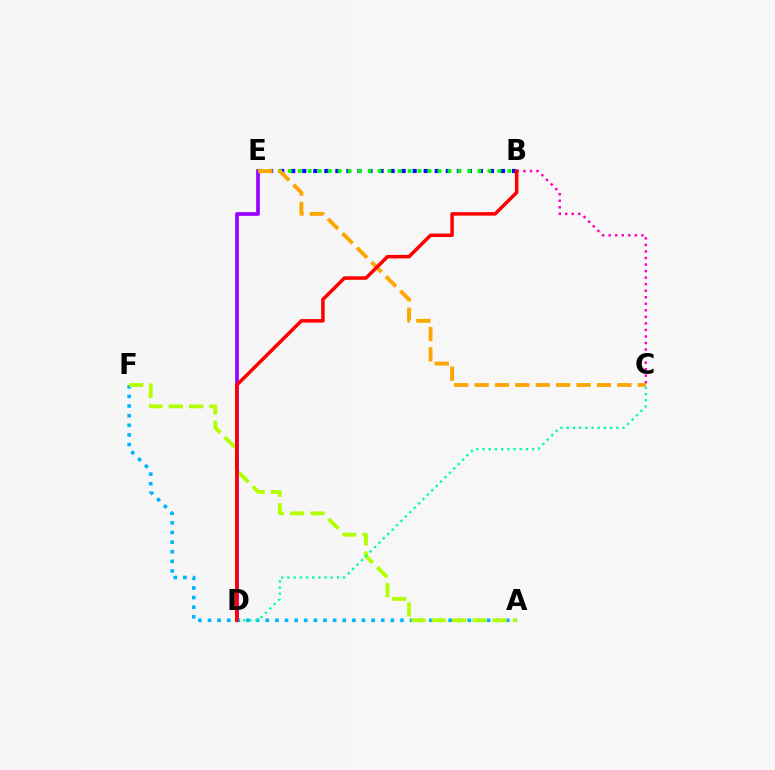{('A', 'F'): [{'color': '#00b5ff', 'line_style': 'dotted', 'thickness': 2.61}, {'color': '#b3ff00', 'line_style': 'dashed', 'thickness': 2.76}], ('B', 'C'): [{'color': '#ff00bd', 'line_style': 'dotted', 'thickness': 1.78}], ('D', 'E'): [{'color': '#9b00ff', 'line_style': 'solid', 'thickness': 2.67}], ('C', 'D'): [{'color': '#00ff9d', 'line_style': 'dotted', 'thickness': 1.68}], ('B', 'E'): [{'color': '#0010ff', 'line_style': 'dotted', 'thickness': 3.0}, {'color': '#08ff00', 'line_style': 'dotted', 'thickness': 2.71}], ('C', 'E'): [{'color': '#ffa500', 'line_style': 'dashed', 'thickness': 2.77}], ('B', 'D'): [{'color': '#ff0000', 'line_style': 'solid', 'thickness': 2.52}]}